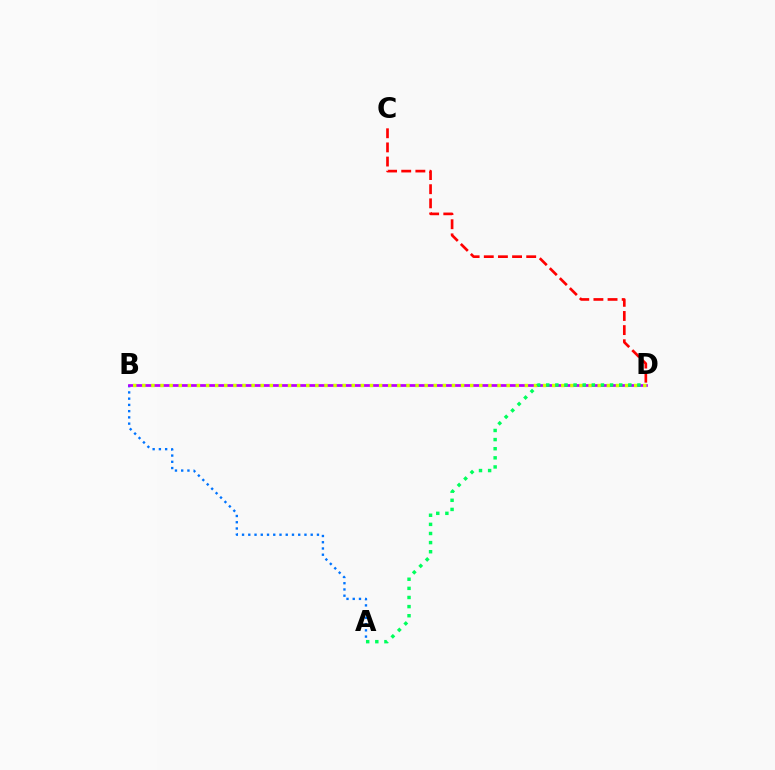{('A', 'B'): [{'color': '#0074ff', 'line_style': 'dotted', 'thickness': 1.7}], ('B', 'D'): [{'color': '#b900ff', 'line_style': 'solid', 'thickness': 1.98}, {'color': '#d1ff00', 'line_style': 'dotted', 'thickness': 2.47}], ('C', 'D'): [{'color': '#ff0000', 'line_style': 'dashed', 'thickness': 1.92}], ('A', 'D'): [{'color': '#00ff5c', 'line_style': 'dotted', 'thickness': 2.48}]}